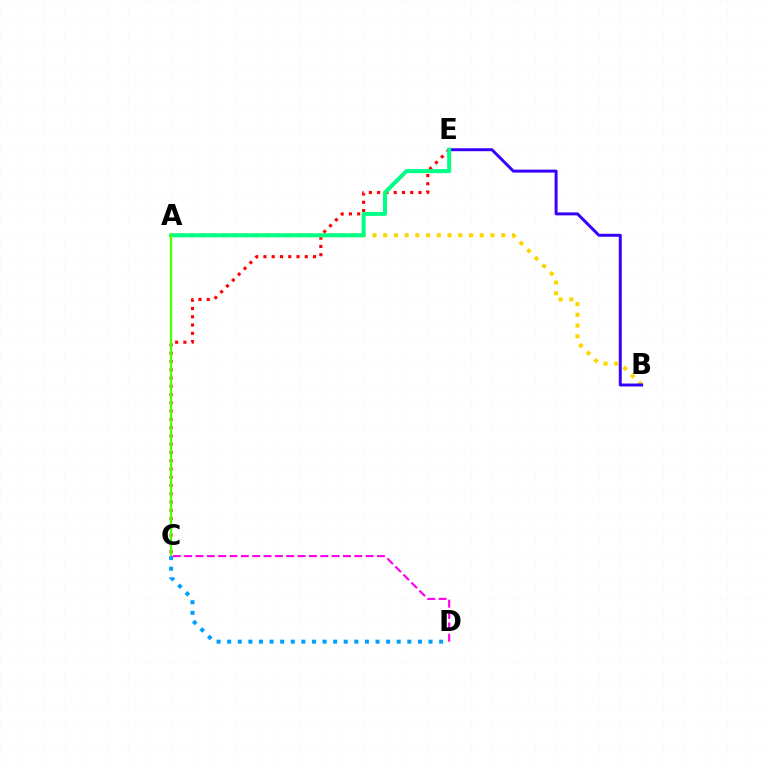{('C', 'E'): [{'color': '#ff0000', 'line_style': 'dotted', 'thickness': 2.25}], ('C', 'D'): [{'color': '#ff00ed', 'line_style': 'dashed', 'thickness': 1.54}, {'color': '#009eff', 'line_style': 'dotted', 'thickness': 2.88}], ('A', 'B'): [{'color': '#ffd500', 'line_style': 'dotted', 'thickness': 2.92}], ('B', 'E'): [{'color': '#3700ff', 'line_style': 'solid', 'thickness': 2.13}], ('A', 'E'): [{'color': '#00ff86', 'line_style': 'solid', 'thickness': 2.89}], ('A', 'C'): [{'color': '#4fff00', 'line_style': 'solid', 'thickness': 1.66}]}